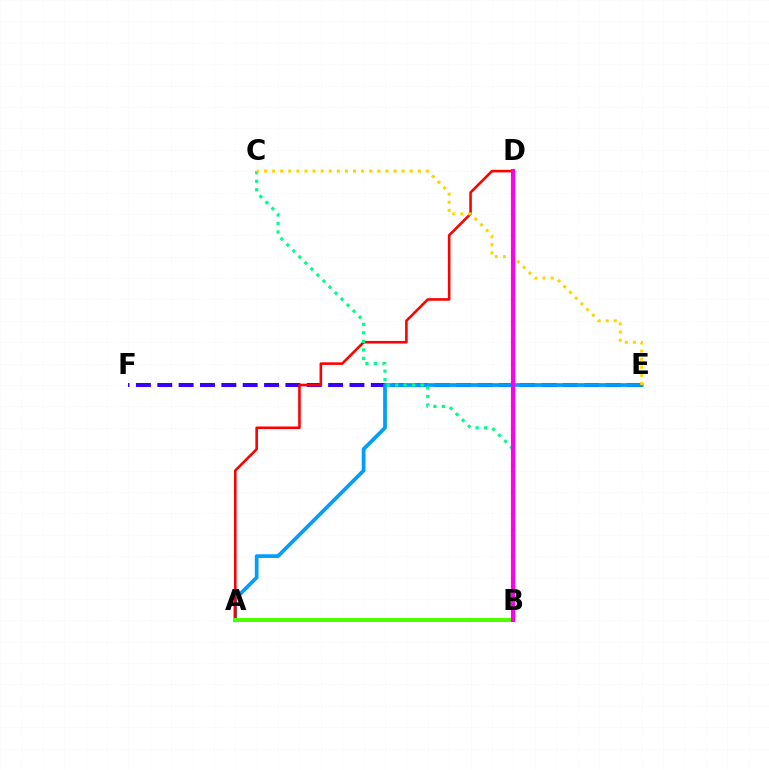{('E', 'F'): [{'color': '#3700ff', 'line_style': 'dashed', 'thickness': 2.9}], ('A', 'E'): [{'color': '#009eff', 'line_style': 'solid', 'thickness': 2.69}], ('A', 'D'): [{'color': '#ff0000', 'line_style': 'solid', 'thickness': 1.87}], ('B', 'C'): [{'color': '#00ff86', 'line_style': 'dotted', 'thickness': 2.31}], ('A', 'B'): [{'color': '#4fff00', 'line_style': 'solid', 'thickness': 2.88}], ('C', 'E'): [{'color': '#ffd500', 'line_style': 'dotted', 'thickness': 2.2}], ('B', 'D'): [{'color': '#ff00ed', 'line_style': 'solid', 'thickness': 2.99}]}